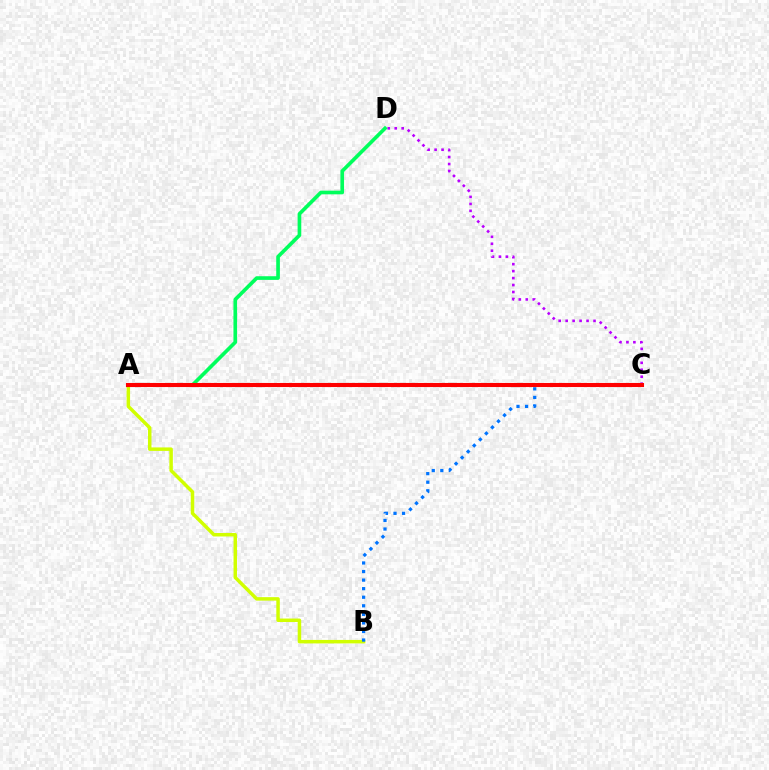{('A', 'B'): [{'color': '#d1ff00', 'line_style': 'solid', 'thickness': 2.51}], ('C', 'D'): [{'color': '#b900ff', 'line_style': 'dotted', 'thickness': 1.89}], ('A', 'D'): [{'color': '#00ff5c', 'line_style': 'solid', 'thickness': 2.64}], ('B', 'C'): [{'color': '#0074ff', 'line_style': 'dotted', 'thickness': 2.33}], ('A', 'C'): [{'color': '#ff0000', 'line_style': 'solid', 'thickness': 2.94}]}